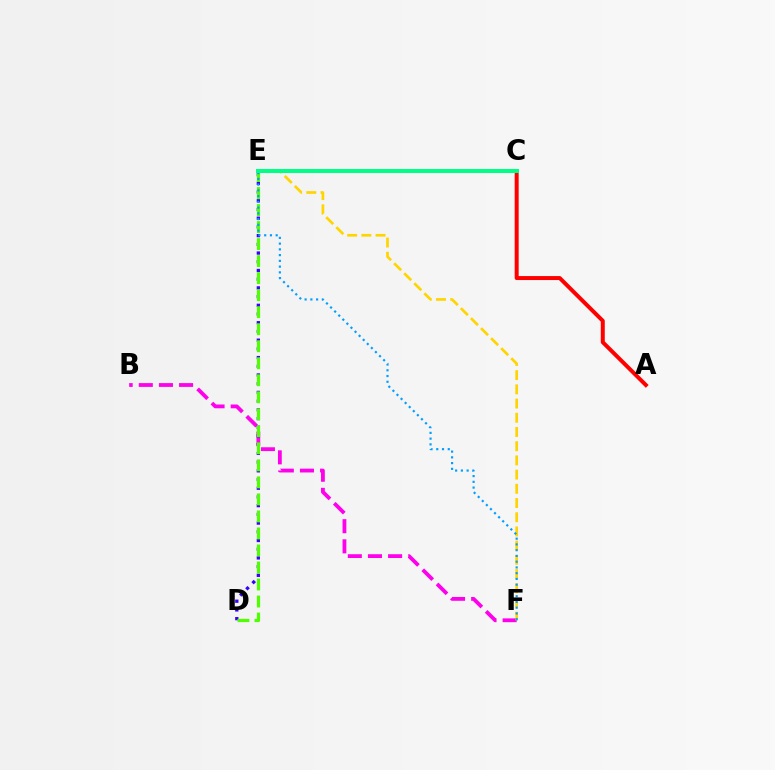{('B', 'F'): [{'color': '#ff00ed', 'line_style': 'dashed', 'thickness': 2.74}], ('E', 'F'): [{'color': '#ffd500', 'line_style': 'dashed', 'thickness': 1.93}, {'color': '#009eff', 'line_style': 'dotted', 'thickness': 1.56}], ('D', 'E'): [{'color': '#3700ff', 'line_style': 'dotted', 'thickness': 2.37}, {'color': '#4fff00', 'line_style': 'dashed', 'thickness': 2.31}], ('A', 'C'): [{'color': '#ff0000', 'line_style': 'solid', 'thickness': 2.87}], ('C', 'E'): [{'color': '#00ff86', 'line_style': 'solid', 'thickness': 2.88}]}